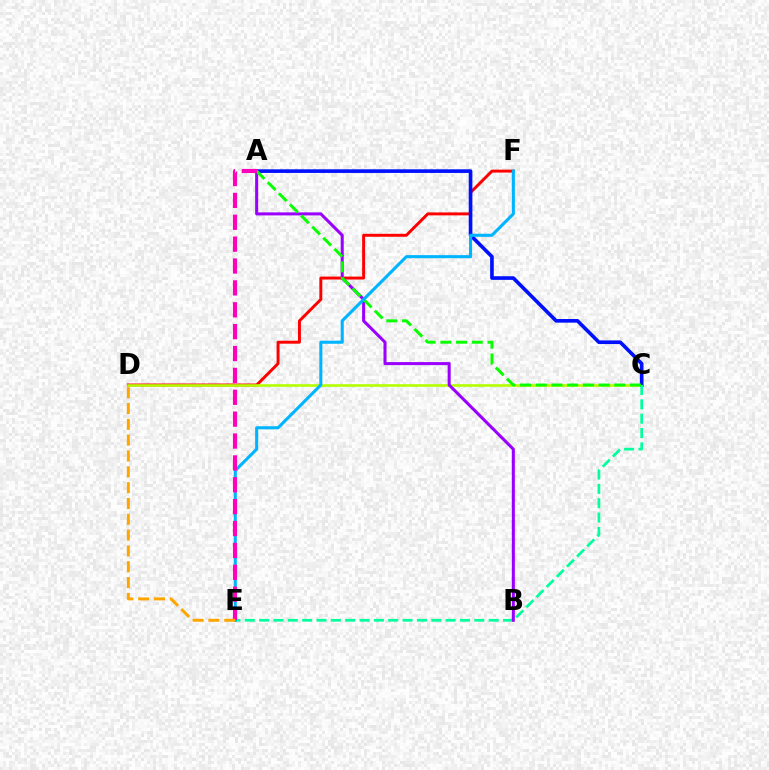{('D', 'F'): [{'color': '#ff0000', 'line_style': 'solid', 'thickness': 2.12}], ('C', 'D'): [{'color': '#b3ff00', 'line_style': 'solid', 'thickness': 1.87}], ('A', 'C'): [{'color': '#0010ff', 'line_style': 'solid', 'thickness': 2.62}, {'color': '#08ff00', 'line_style': 'dashed', 'thickness': 2.13}], ('C', 'E'): [{'color': '#00ff9d', 'line_style': 'dashed', 'thickness': 1.95}], ('A', 'B'): [{'color': '#9b00ff', 'line_style': 'solid', 'thickness': 2.19}], ('E', 'F'): [{'color': '#00b5ff', 'line_style': 'solid', 'thickness': 2.22}], ('A', 'E'): [{'color': '#ff00bd', 'line_style': 'dashed', 'thickness': 2.97}], ('D', 'E'): [{'color': '#ffa500', 'line_style': 'dashed', 'thickness': 2.15}]}